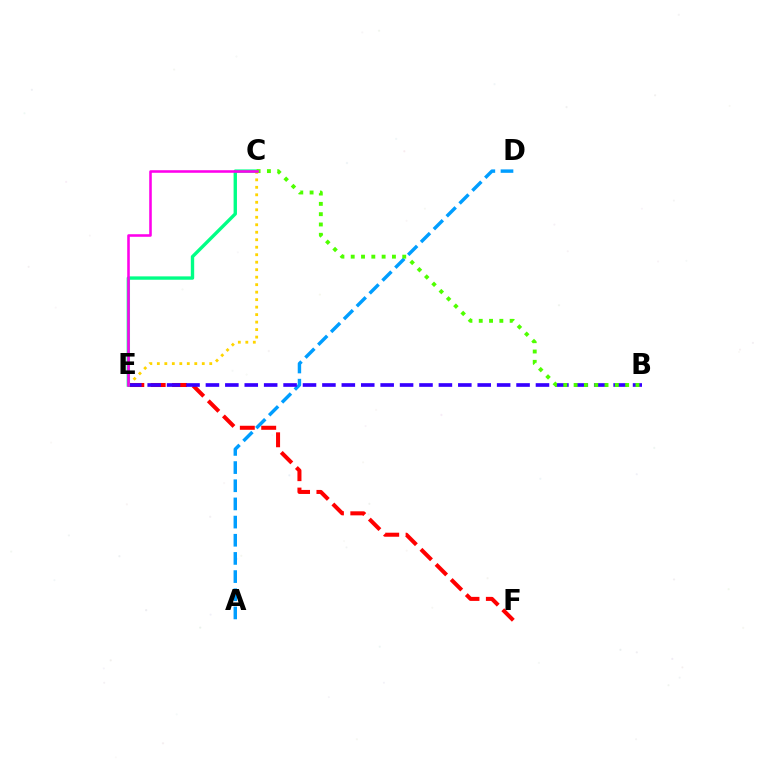{('A', 'D'): [{'color': '#009eff', 'line_style': 'dashed', 'thickness': 2.47}], ('C', 'E'): [{'color': '#ffd500', 'line_style': 'dotted', 'thickness': 2.03}, {'color': '#00ff86', 'line_style': 'solid', 'thickness': 2.43}, {'color': '#ff00ed', 'line_style': 'solid', 'thickness': 1.85}], ('E', 'F'): [{'color': '#ff0000', 'line_style': 'dashed', 'thickness': 2.9}], ('B', 'E'): [{'color': '#3700ff', 'line_style': 'dashed', 'thickness': 2.64}], ('B', 'C'): [{'color': '#4fff00', 'line_style': 'dotted', 'thickness': 2.8}]}